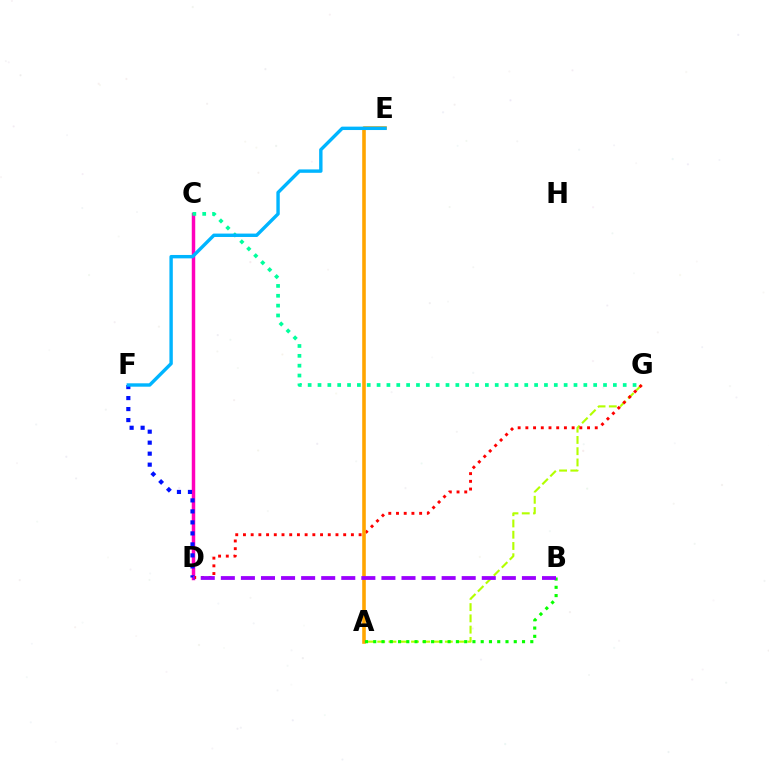{('C', 'D'): [{'color': '#ff00bd', 'line_style': 'solid', 'thickness': 2.5}], ('C', 'G'): [{'color': '#00ff9d', 'line_style': 'dotted', 'thickness': 2.67}], ('A', 'G'): [{'color': '#b3ff00', 'line_style': 'dashed', 'thickness': 1.53}], ('D', 'F'): [{'color': '#0010ff', 'line_style': 'dotted', 'thickness': 2.99}], ('D', 'G'): [{'color': '#ff0000', 'line_style': 'dotted', 'thickness': 2.09}], ('A', 'E'): [{'color': '#ffa500', 'line_style': 'solid', 'thickness': 2.59}], ('A', 'B'): [{'color': '#08ff00', 'line_style': 'dotted', 'thickness': 2.25}], ('E', 'F'): [{'color': '#00b5ff', 'line_style': 'solid', 'thickness': 2.44}], ('B', 'D'): [{'color': '#9b00ff', 'line_style': 'dashed', 'thickness': 2.73}]}